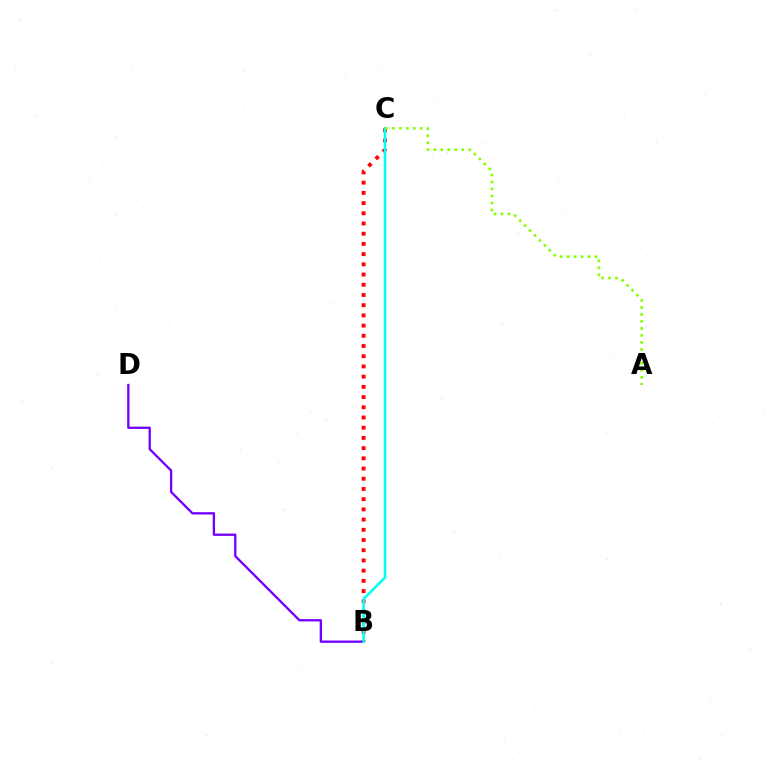{('B', 'D'): [{'color': '#7200ff', 'line_style': 'solid', 'thickness': 1.67}], ('B', 'C'): [{'color': '#ff0000', 'line_style': 'dotted', 'thickness': 2.77}, {'color': '#00fff6', 'line_style': 'solid', 'thickness': 1.85}], ('A', 'C'): [{'color': '#84ff00', 'line_style': 'dotted', 'thickness': 1.9}]}